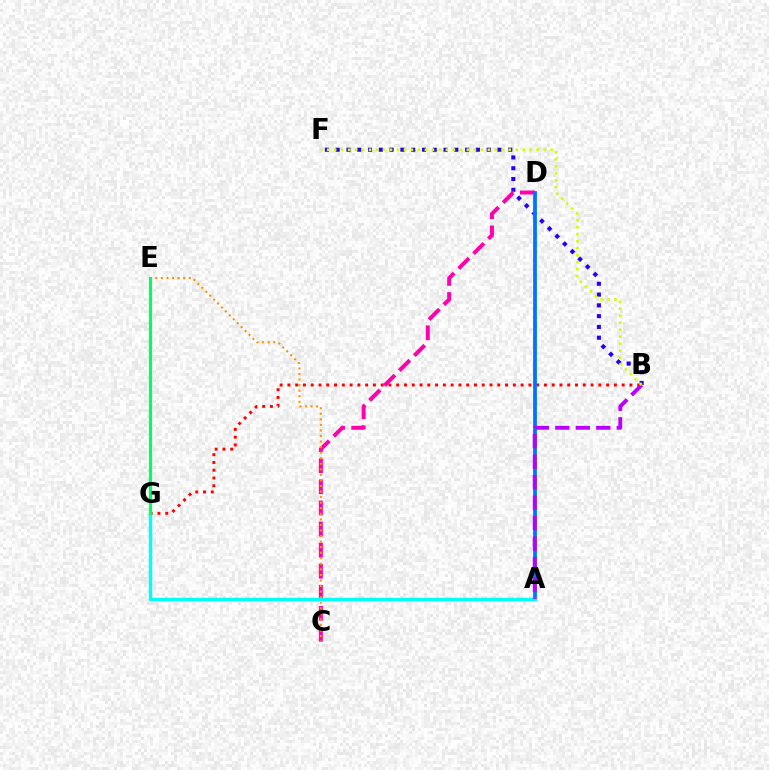{('B', 'F'): [{'color': '#2500ff', 'line_style': 'dotted', 'thickness': 2.93}, {'color': '#d1ff00', 'line_style': 'dotted', 'thickness': 1.9}], ('B', 'G'): [{'color': '#ff0000', 'line_style': 'dotted', 'thickness': 2.11}], ('C', 'D'): [{'color': '#ff00ac', 'line_style': 'dashed', 'thickness': 2.86}], ('C', 'E'): [{'color': '#ff9400', 'line_style': 'dotted', 'thickness': 1.51}], ('A', 'D'): [{'color': '#0074ff', 'line_style': 'solid', 'thickness': 2.71}], ('A', 'G'): [{'color': '#00fff6', 'line_style': 'solid', 'thickness': 2.47}], ('A', 'B'): [{'color': '#b900ff', 'line_style': 'dashed', 'thickness': 2.78}], ('E', 'G'): [{'color': '#3dff00', 'line_style': 'dashed', 'thickness': 2.12}, {'color': '#00ff5c', 'line_style': 'solid', 'thickness': 2.25}]}